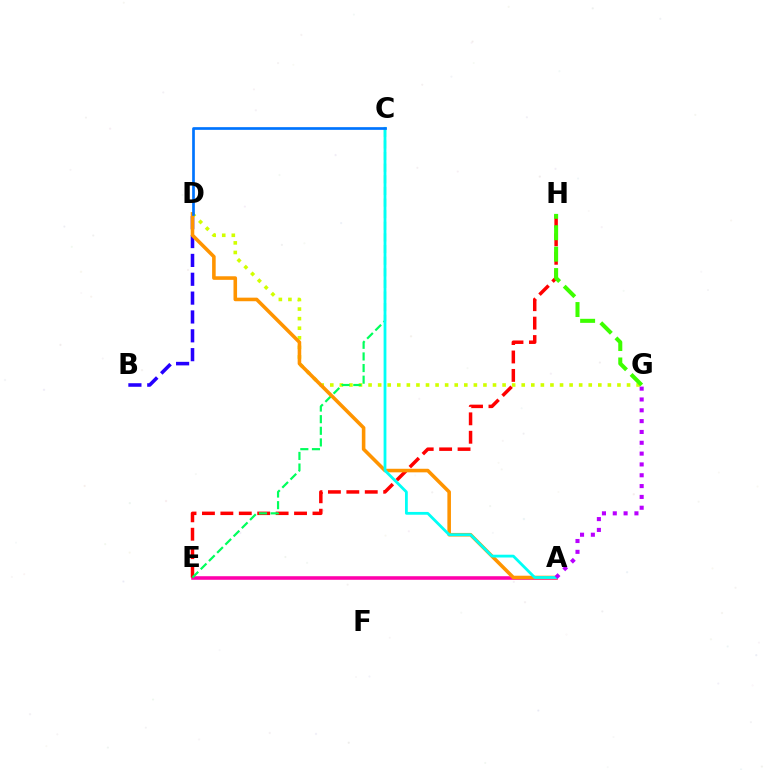{('A', 'E'): [{'color': '#ff00ac', 'line_style': 'solid', 'thickness': 2.57}], ('B', 'D'): [{'color': '#2500ff', 'line_style': 'dashed', 'thickness': 2.56}], ('E', 'H'): [{'color': '#ff0000', 'line_style': 'dashed', 'thickness': 2.5}], ('D', 'G'): [{'color': '#d1ff00', 'line_style': 'dotted', 'thickness': 2.6}], ('C', 'E'): [{'color': '#00ff5c', 'line_style': 'dashed', 'thickness': 1.58}], ('A', 'D'): [{'color': '#ff9400', 'line_style': 'solid', 'thickness': 2.57}], ('A', 'C'): [{'color': '#00fff6', 'line_style': 'solid', 'thickness': 2.01}], ('G', 'H'): [{'color': '#3dff00', 'line_style': 'dashed', 'thickness': 2.91}], ('C', 'D'): [{'color': '#0074ff', 'line_style': 'solid', 'thickness': 1.94}], ('A', 'G'): [{'color': '#b900ff', 'line_style': 'dotted', 'thickness': 2.94}]}